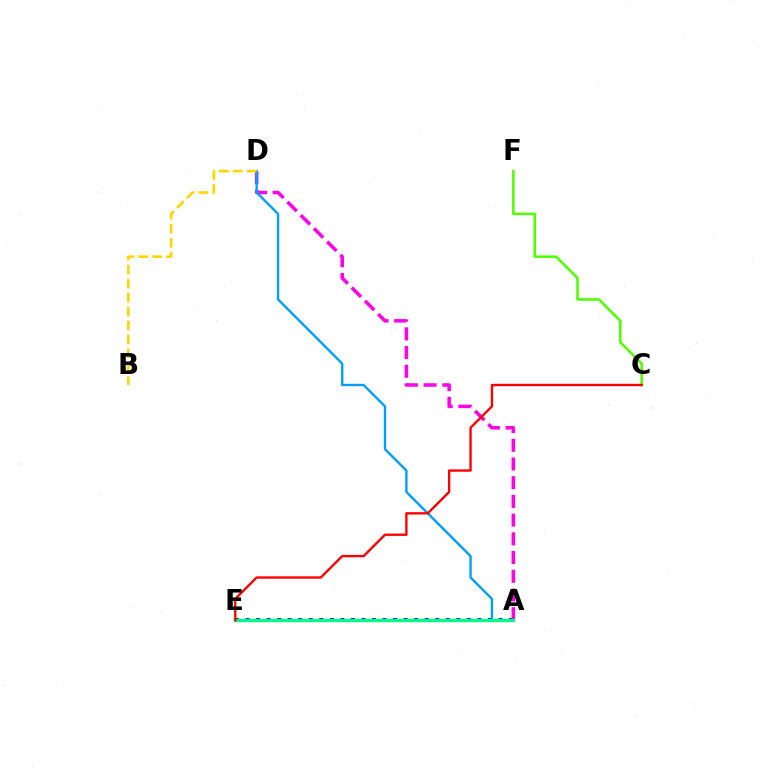{('A', 'E'): [{'color': '#3700ff', 'line_style': 'dotted', 'thickness': 2.86}, {'color': '#00ff86', 'line_style': 'solid', 'thickness': 2.41}], ('A', 'D'): [{'color': '#ff00ed', 'line_style': 'dashed', 'thickness': 2.54}, {'color': '#009eff', 'line_style': 'solid', 'thickness': 1.71}], ('C', 'F'): [{'color': '#4fff00', 'line_style': 'solid', 'thickness': 1.84}], ('B', 'D'): [{'color': '#ffd500', 'line_style': 'dashed', 'thickness': 1.9}], ('C', 'E'): [{'color': '#ff0000', 'line_style': 'solid', 'thickness': 1.7}]}